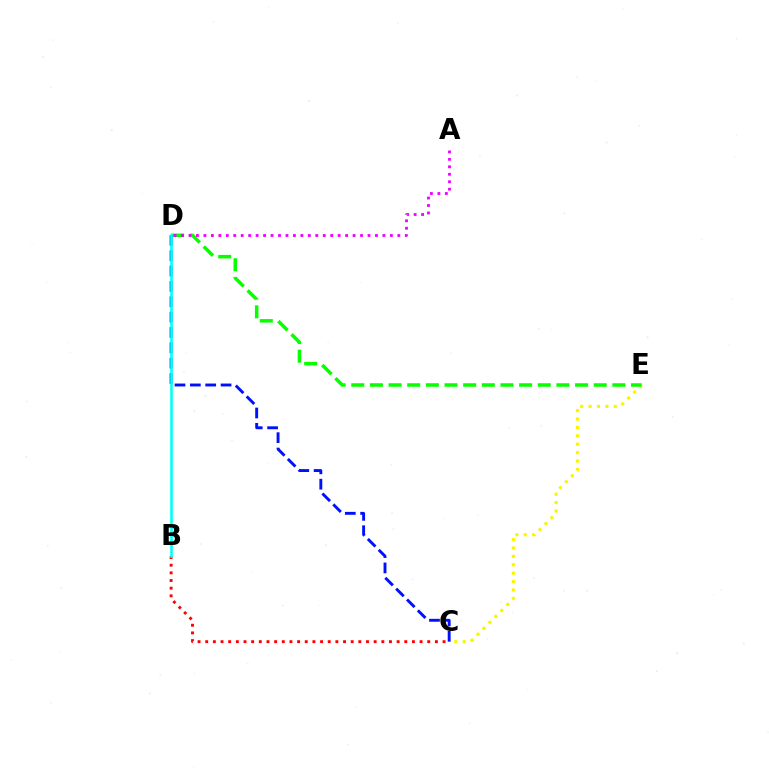{('C', 'E'): [{'color': '#fcf500', 'line_style': 'dotted', 'thickness': 2.28}], ('D', 'E'): [{'color': '#08ff00', 'line_style': 'dashed', 'thickness': 2.53}], ('C', 'D'): [{'color': '#0010ff', 'line_style': 'dashed', 'thickness': 2.09}], ('A', 'D'): [{'color': '#ee00ff', 'line_style': 'dotted', 'thickness': 2.03}], ('B', 'C'): [{'color': '#ff0000', 'line_style': 'dotted', 'thickness': 2.08}], ('B', 'D'): [{'color': '#00fff6', 'line_style': 'solid', 'thickness': 1.87}]}